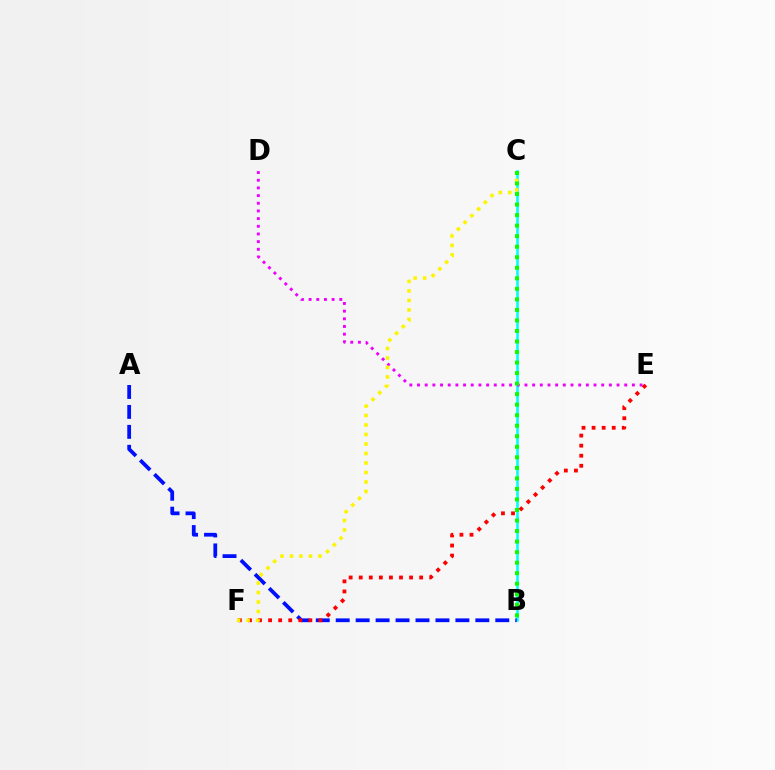{('B', 'C'): [{'color': '#00fff6', 'line_style': 'solid', 'thickness': 1.87}, {'color': '#08ff00', 'line_style': 'dotted', 'thickness': 2.86}], ('A', 'B'): [{'color': '#0010ff', 'line_style': 'dashed', 'thickness': 2.71}], ('D', 'E'): [{'color': '#ee00ff', 'line_style': 'dotted', 'thickness': 2.09}], ('E', 'F'): [{'color': '#ff0000', 'line_style': 'dotted', 'thickness': 2.74}], ('C', 'F'): [{'color': '#fcf500', 'line_style': 'dotted', 'thickness': 2.58}]}